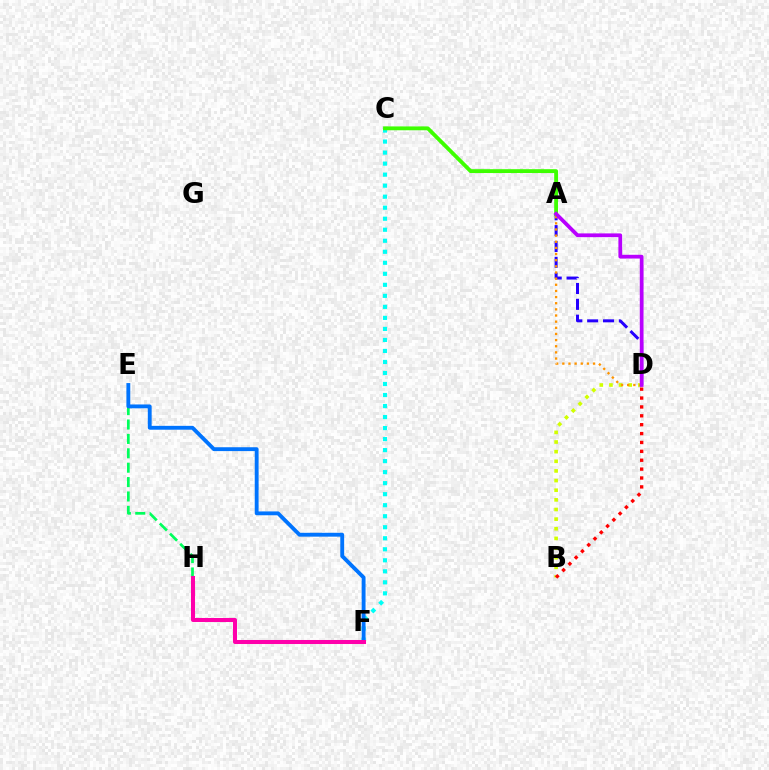{('A', 'D'): [{'color': '#2500ff', 'line_style': 'dashed', 'thickness': 2.15}, {'color': '#ff9400', 'line_style': 'dotted', 'thickness': 1.67}, {'color': '#b900ff', 'line_style': 'solid', 'thickness': 2.7}], ('C', 'F'): [{'color': '#00fff6', 'line_style': 'dotted', 'thickness': 2.99}], ('E', 'H'): [{'color': '#00ff5c', 'line_style': 'dashed', 'thickness': 1.95}], ('B', 'D'): [{'color': '#d1ff00', 'line_style': 'dotted', 'thickness': 2.62}, {'color': '#ff0000', 'line_style': 'dotted', 'thickness': 2.41}], ('A', 'C'): [{'color': '#3dff00', 'line_style': 'solid', 'thickness': 2.77}], ('E', 'F'): [{'color': '#0074ff', 'line_style': 'solid', 'thickness': 2.78}], ('F', 'H'): [{'color': '#ff00ac', 'line_style': 'solid', 'thickness': 2.9}]}